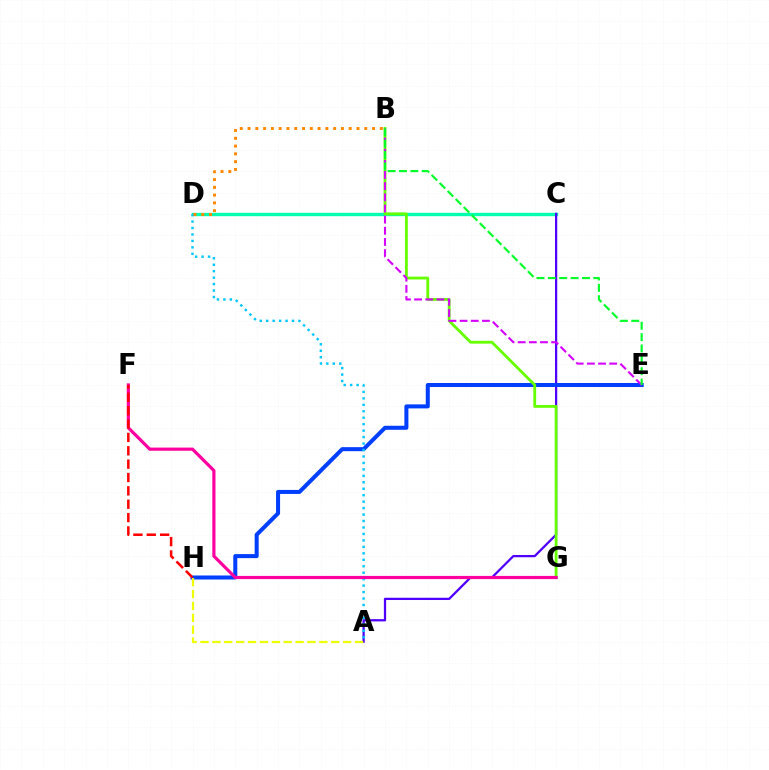{('C', 'D'): [{'color': '#00ffaf', 'line_style': 'solid', 'thickness': 2.41}], ('A', 'C'): [{'color': '#4f00ff', 'line_style': 'solid', 'thickness': 1.63}], ('E', 'H'): [{'color': '#003fff', 'line_style': 'solid', 'thickness': 2.9}], ('A', 'D'): [{'color': '#00c7ff', 'line_style': 'dotted', 'thickness': 1.75}], ('B', 'G'): [{'color': '#66ff00', 'line_style': 'solid', 'thickness': 2.03}], ('F', 'G'): [{'color': '#ff00a0', 'line_style': 'solid', 'thickness': 2.29}], ('B', 'D'): [{'color': '#ff8800', 'line_style': 'dotted', 'thickness': 2.11}], ('F', 'H'): [{'color': '#ff0000', 'line_style': 'dashed', 'thickness': 1.82}], ('B', 'E'): [{'color': '#d600ff', 'line_style': 'dashed', 'thickness': 1.52}, {'color': '#00ff27', 'line_style': 'dashed', 'thickness': 1.54}], ('A', 'H'): [{'color': '#eeff00', 'line_style': 'dashed', 'thickness': 1.62}]}